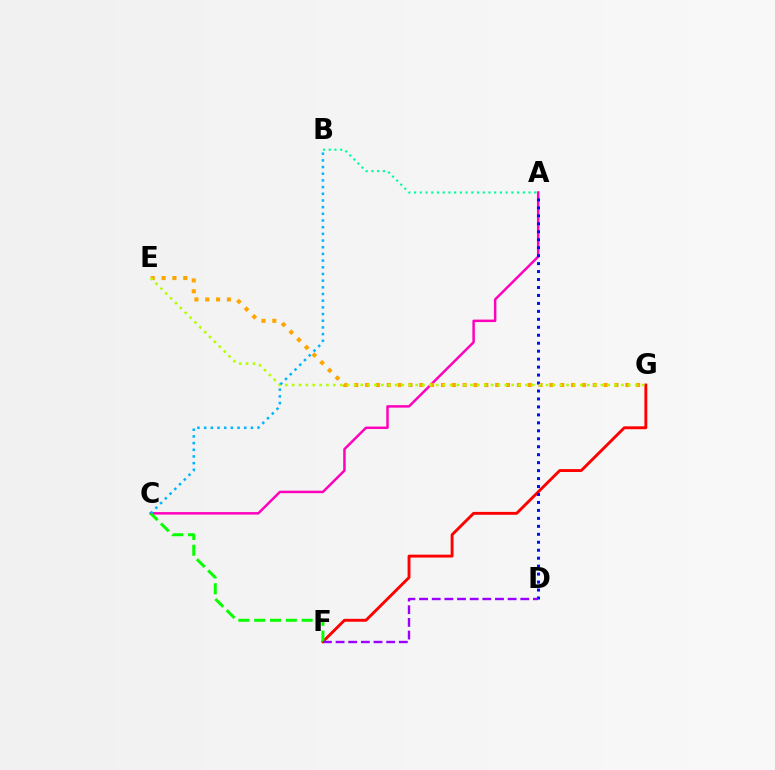{('A', 'C'): [{'color': '#ff00bd', 'line_style': 'solid', 'thickness': 1.79}], ('F', 'G'): [{'color': '#ff0000', 'line_style': 'solid', 'thickness': 2.08}], ('C', 'F'): [{'color': '#08ff00', 'line_style': 'dashed', 'thickness': 2.15}], ('E', 'G'): [{'color': '#ffa500', 'line_style': 'dotted', 'thickness': 2.95}, {'color': '#b3ff00', 'line_style': 'dotted', 'thickness': 1.86}], ('A', 'B'): [{'color': '#00ff9d', 'line_style': 'dotted', 'thickness': 1.55}], ('A', 'D'): [{'color': '#0010ff', 'line_style': 'dotted', 'thickness': 2.16}], ('D', 'F'): [{'color': '#9b00ff', 'line_style': 'dashed', 'thickness': 1.72}], ('B', 'C'): [{'color': '#00b5ff', 'line_style': 'dotted', 'thickness': 1.82}]}